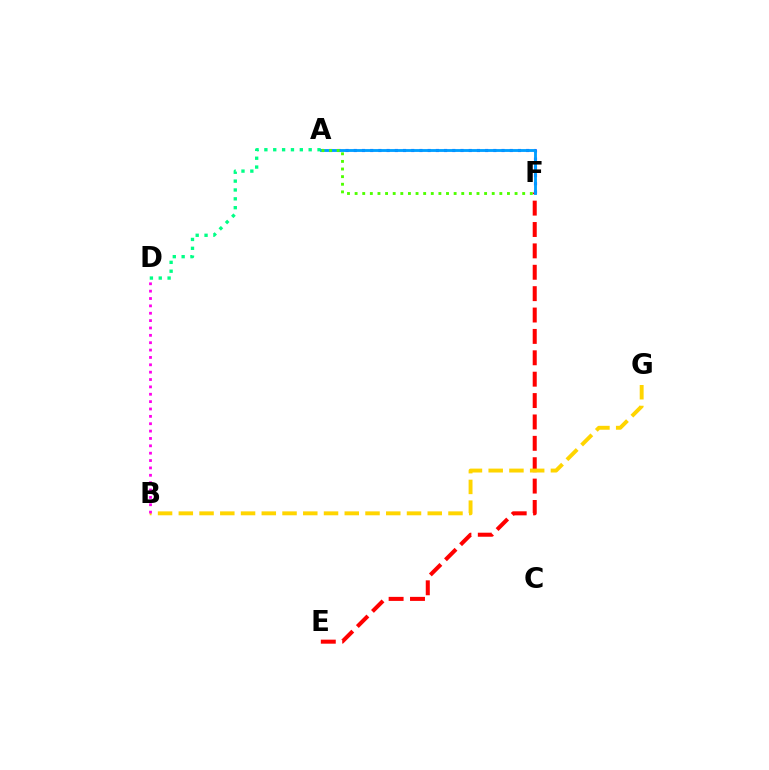{('E', 'F'): [{'color': '#ff0000', 'line_style': 'dashed', 'thickness': 2.9}], ('A', 'D'): [{'color': '#00ff86', 'line_style': 'dotted', 'thickness': 2.41}], ('A', 'F'): [{'color': '#3700ff', 'line_style': 'dotted', 'thickness': 2.23}, {'color': '#009eff', 'line_style': 'solid', 'thickness': 2.05}, {'color': '#4fff00', 'line_style': 'dotted', 'thickness': 2.07}], ('B', 'G'): [{'color': '#ffd500', 'line_style': 'dashed', 'thickness': 2.82}], ('B', 'D'): [{'color': '#ff00ed', 'line_style': 'dotted', 'thickness': 2.0}]}